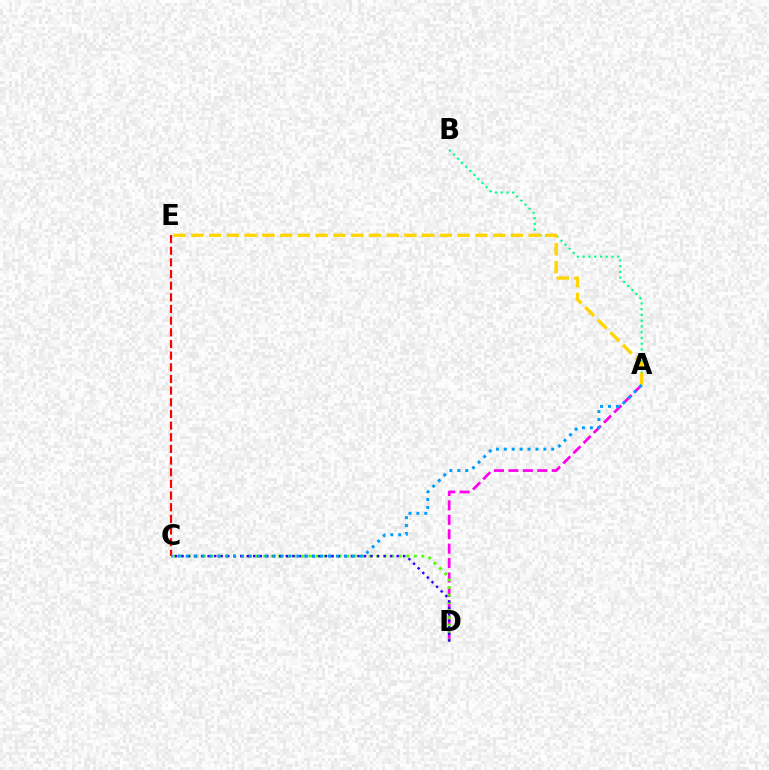{('A', 'D'): [{'color': '#ff00ed', 'line_style': 'dashed', 'thickness': 1.96}], ('A', 'B'): [{'color': '#00ff86', 'line_style': 'dotted', 'thickness': 1.57}], ('C', 'D'): [{'color': '#4fff00', 'line_style': 'dotted', 'thickness': 2.05}, {'color': '#3700ff', 'line_style': 'dotted', 'thickness': 1.77}], ('C', 'E'): [{'color': '#ff0000', 'line_style': 'dashed', 'thickness': 1.58}], ('A', 'E'): [{'color': '#ffd500', 'line_style': 'dashed', 'thickness': 2.41}], ('A', 'C'): [{'color': '#009eff', 'line_style': 'dotted', 'thickness': 2.15}]}